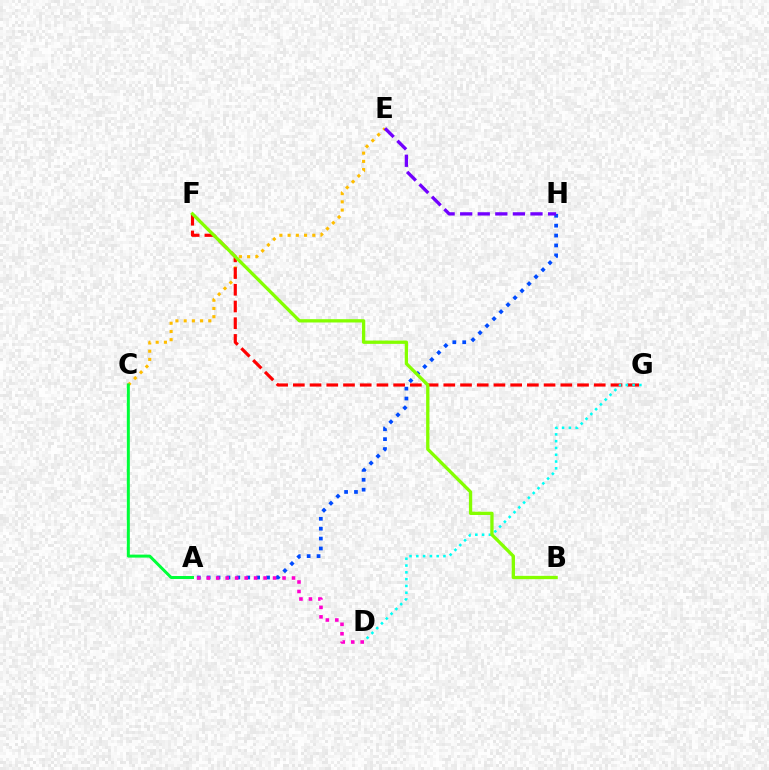{('C', 'E'): [{'color': '#ffbd00', 'line_style': 'dotted', 'thickness': 2.23}], ('F', 'G'): [{'color': '#ff0000', 'line_style': 'dashed', 'thickness': 2.27}], ('A', 'H'): [{'color': '#004bff', 'line_style': 'dotted', 'thickness': 2.69}], ('D', 'G'): [{'color': '#00fff6', 'line_style': 'dotted', 'thickness': 1.84}], ('B', 'F'): [{'color': '#84ff00', 'line_style': 'solid', 'thickness': 2.38}], ('E', 'H'): [{'color': '#7200ff', 'line_style': 'dashed', 'thickness': 2.39}], ('A', 'D'): [{'color': '#ff00cf', 'line_style': 'dotted', 'thickness': 2.58}], ('A', 'C'): [{'color': '#00ff39', 'line_style': 'solid', 'thickness': 2.15}]}